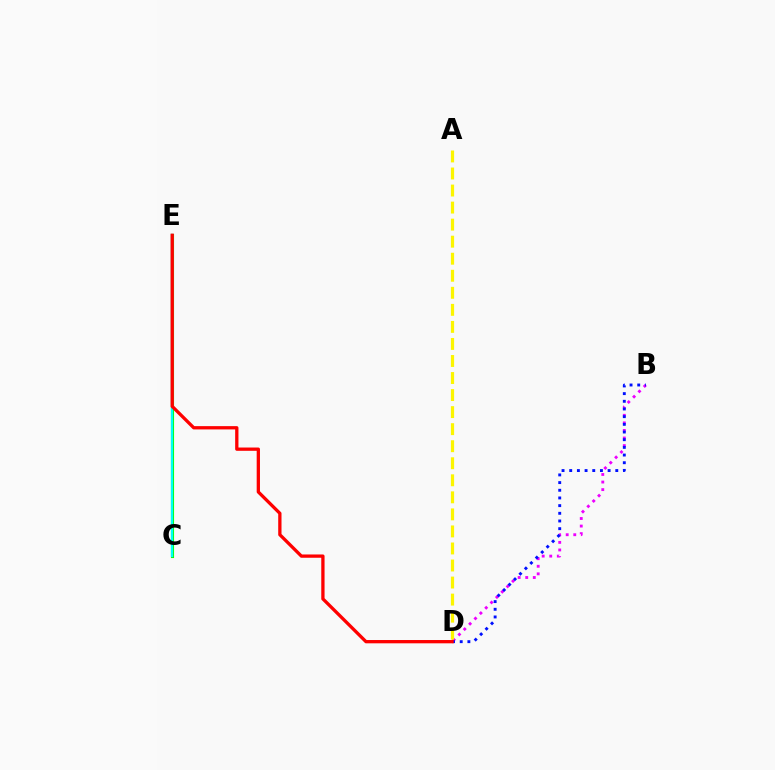{('B', 'D'): [{'color': '#ee00ff', 'line_style': 'dotted', 'thickness': 2.06}, {'color': '#0010ff', 'line_style': 'dotted', 'thickness': 2.09}], ('C', 'E'): [{'color': '#08ff00', 'line_style': 'solid', 'thickness': 2.24}, {'color': '#00fff6', 'line_style': 'solid', 'thickness': 1.65}], ('A', 'D'): [{'color': '#fcf500', 'line_style': 'dashed', 'thickness': 2.32}], ('D', 'E'): [{'color': '#ff0000', 'line_style': 'solid', 'thickness': 2.37}]}